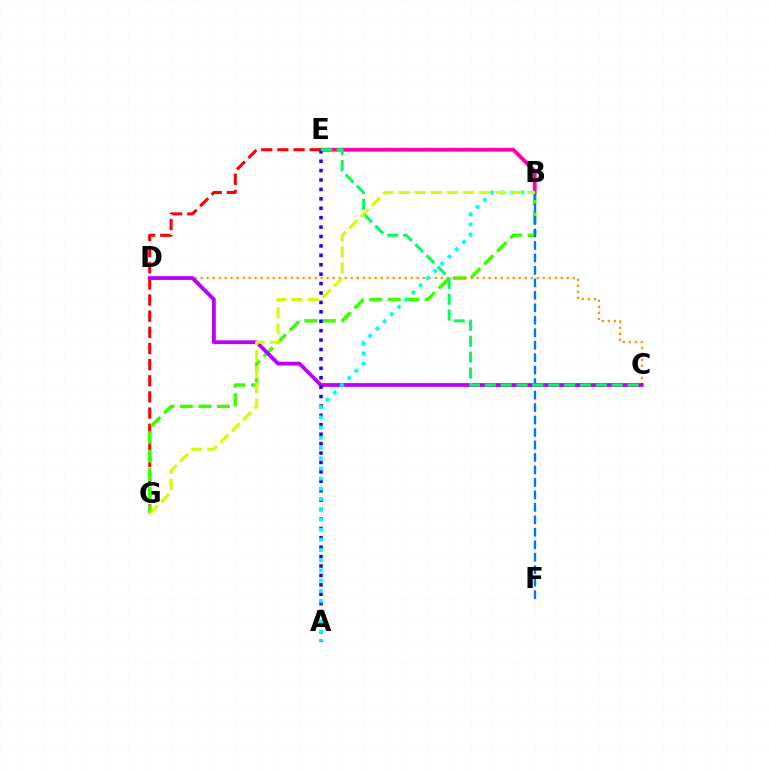{('B', 'E'): [{'color': '#ff00ac', 'line_style': 'solid', 'thickness': 2.75}], ('E', 'G'): [{'color': '#ff0000', 'line_style': 'dashed', 'thickness': 2.19}], ('B', 'G'): [{'color': '#3dff00', 'line_style': 'dashed', 'thickness': 2.51}, {'color': '#d1ff00', 'line_style': 'dashed', 'thickness': 2.18}], ('C', 'D'): [{'color': '#ff9400', 'line_style': 'dotted', 'thickness': 1.63}, {'color': '#b900ff', 'line_style': 'solid', 'thickness': 2.72}], ('A', 'E'): [{'color': '#2500ff', 'line_style': 'dotted', 'thickness': 2.56}], ('B', 'F'): [{'color': '#0074ff', 'line_style': 'dashed', 'thickness': 1.69}], ('A', 'B'): [{'color': '#00fff6', 'line_style': 'dotted', 'thickness': 2.77}], ('C', 'E'): [{'color': '#00ff5c', 'line_style': 'dashed', 'thickness': 2.16}]}